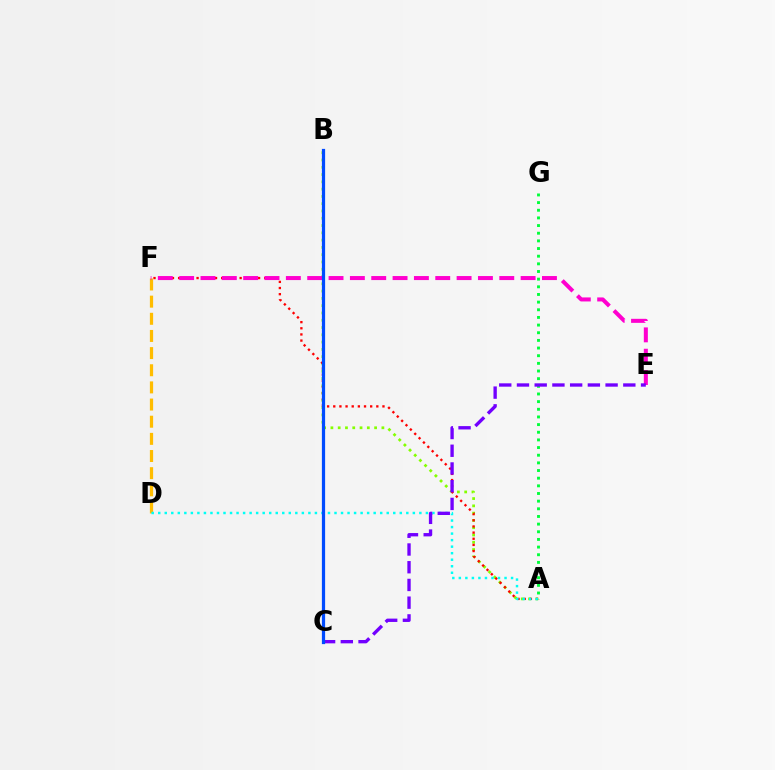{('A', 'B'): [{'color': '#84ff00', 'line_style': 'dotted', 'thickness': 1.98}], ('A', 'F'): [{'color': '#ff0000', 'line_style': 'dotted', 'thickness': 1.67}], ('D', 'F'): [{'color': '#ffbd00', 'line_style': 'dashed', 'thickness': 2.33}], ('E', 'F'): [{'color': '#ff00cf', 'line_style': 'dashed', 'thickness': 2.9}], ('A', 'D'): [{'color': '#00fff6', 'line_style': 'dotted', 'thickness': 1.77}], ('A', 'G'): [{'color': '#00ff39', 'line_style': 'dotted', 'thickness': 2.08}], ('C', 'E'): [{'color': '#7200ff', 'line_style': 'dashed', 'thickness': 2.41}], ('B', 'C'): [{'color': '#004bff', 'line_style': 'solid', 'thickness': 2.32}]}